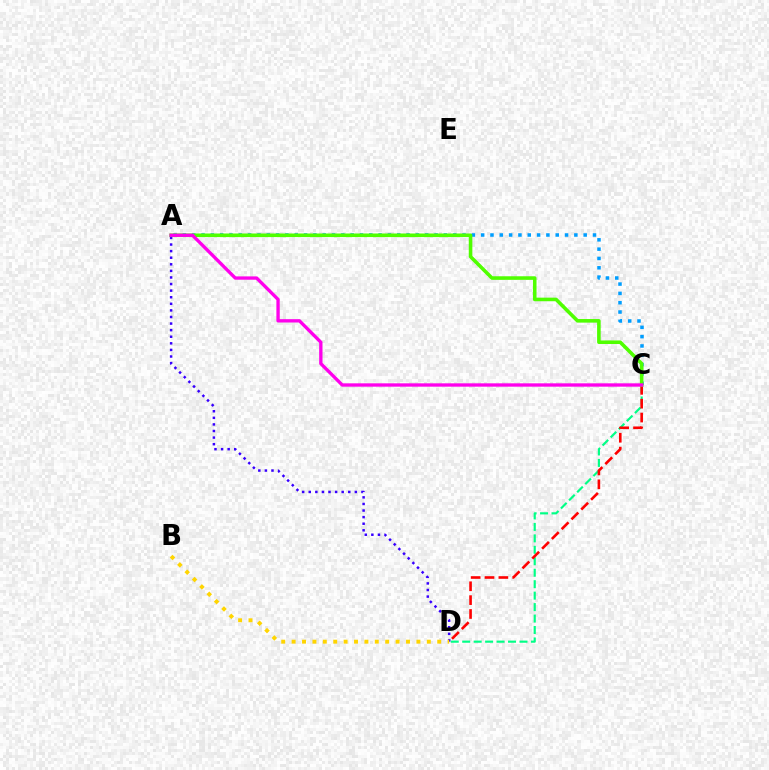{('C', 'D'): [{'color': '#00ff86', 'line_style': 'dashed', 'thickness': 1.56}, {'color': '#ff0000', 'line_style': 'dashed', 'thickness': 1.88}], ('A', 'D'): [{'color': '#3700ff', 'line_style': 'dotted', 'thickness': 1.79}], ('A', 'C'): [{'color': '#009eff', 'line_style': 'dotted', 'thickness': 2.53}, {'color': '#4fff00', 'line_style': 'solid', 'thickness': 2.58}, {'color': '#ff00ed', 'line_style': 'solid', 'thickness': 2.4}], ('B', 'D'): [{'color': '#ffd500', 'line_style': 'dotted', 'thickness': 2.83}]}